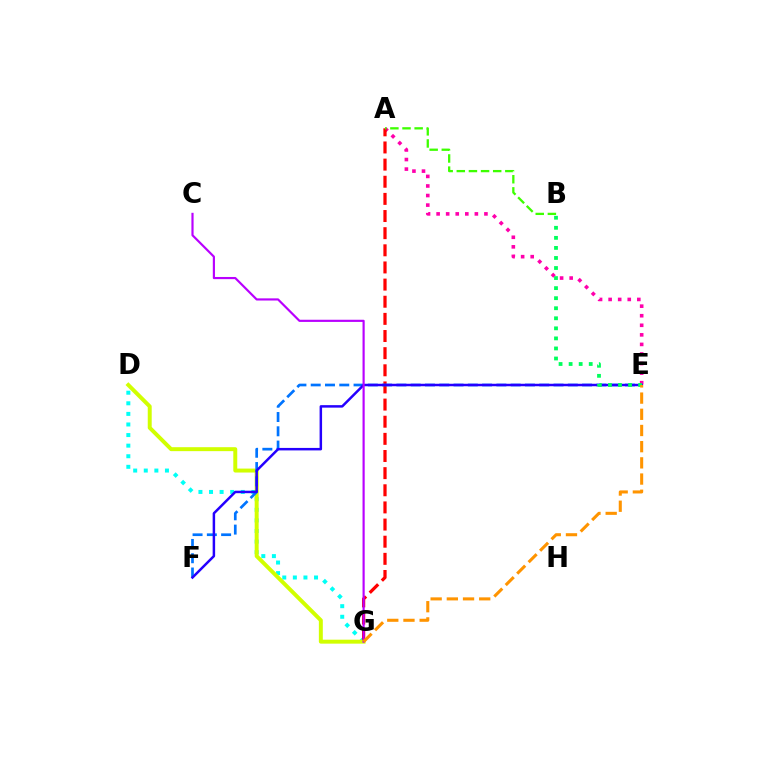{('A', 'E'): [{'color': '#ff00ac', 'line_style': 'dotted', 'thickness': 2.6}], ('D', 'G'): [{'color': '#00fff6', 'line_style': 'dotted', 'thickness': 2.88}, {'color': '#d1ff00', 'line_style': 'solid', 'thickness': 2.85}], ('A', 'G'): [{'color': '#ff0000', 'line_style': 'dashed', 'thickness': 2.33}], ('E', 'F'): [{'color': '#0074ff', 'line_style': 'dashed', 'thickness': 1.94}, {'color': '#2500ff', 'line_style': 'solid', 'thickness': 1.79}], ('C', 'G'): [{'color': '#b900ff', 'line_style': 'solid', 'thickness': 1.56}], ('A', 'B'): [{'color': '#3dff00', 'line_style': 'dashed', 'thickness': 1.65}], ('B', 'E'): [{'color': '#00ff5c', 'line_style': 'dotted', 'thickness': 2.73}], ('E', 'G'): [{'color': '#ff9400', 'line_style': 'dashed', 'thickness': 2.2}]}